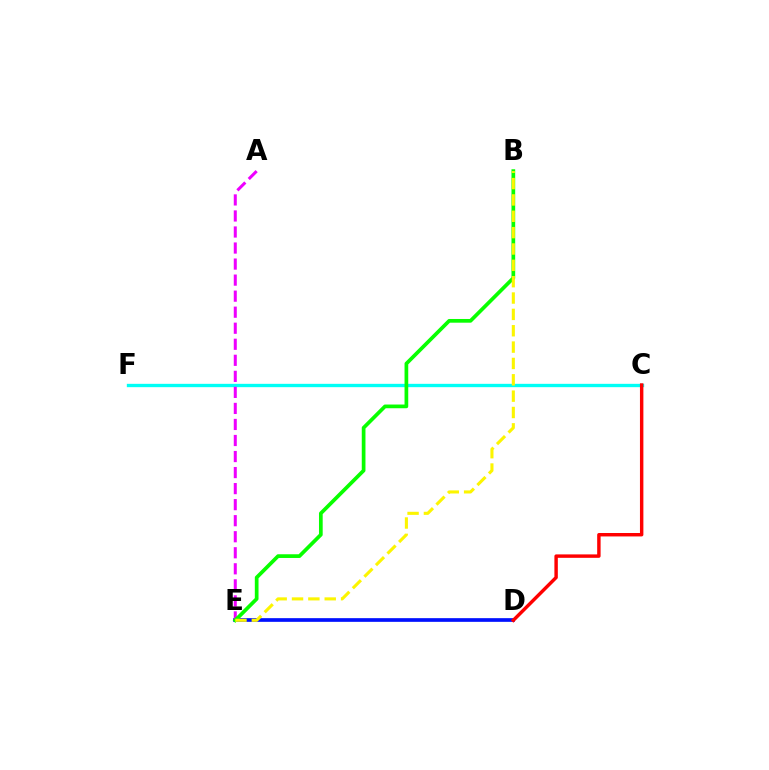{('C', 'F'): [{'color': '#00fff6', 'line_style': 'solid', 'thickness': 2.41}], ('D', 'E'): [{'color': '#0010ff', 'line_style': 'solid', 'thickness': 2.65}], ('A', 'E'): [{'color': '#ee00ff', 'line_style': 'dashed', 'thickness': 2.18}], ('B', 'E'): [{'color': '#08ff00', 'line_style': 'solid', 'thickness': 2.67}, {'color': '#fcf500', 'line_style': 'dashed', 'thickness': 2.22}], ('C', 'D'): [{'color': '#ff0000', 'line_style': 'solid', 'thickness': 2.47}]}